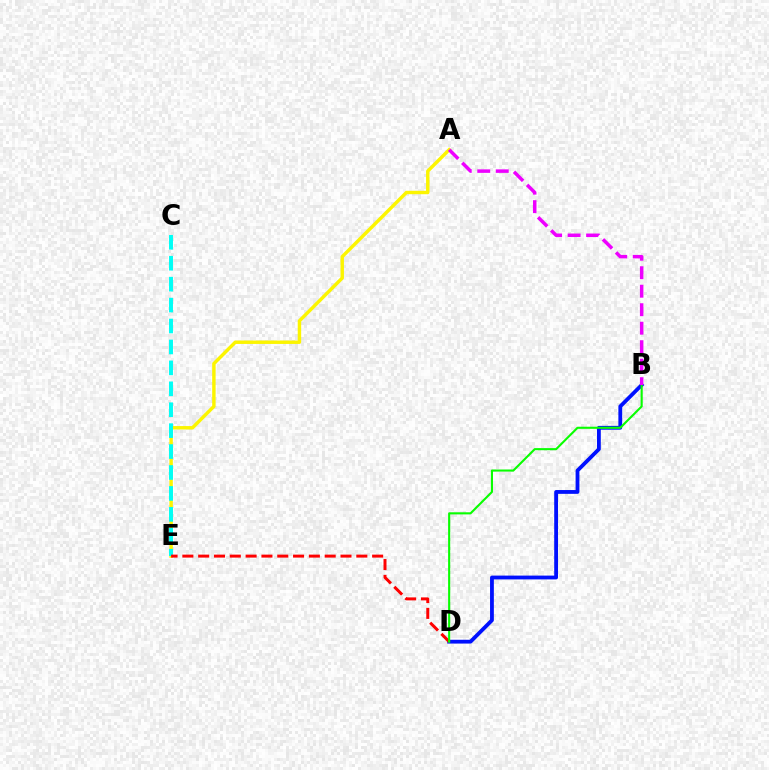{('A', 'E'): [{'color': '#fcf500', 'line_style': 'solid', 'thickness': 2.47}], ('C', 'E'): [{'color': '#00fff6', 'line_style': 'dashed', 'thickness': 2.84}], ('B', 'D'): [{'color': '#0010ff', 'line_style': 'solid', 'thickness': 2.74}, {'color': '#08ff00', 'line_style': 'solid', 'thickness': 1.51}], ('D', 'E'): [{'color': '#ff0000', 'line_style': 'dashed', 'thickness': 2.15}], ('A', 'B'): [{'color': '#ee00ff', 'line_style': 'dashed', 'thickness': 2.51}]}